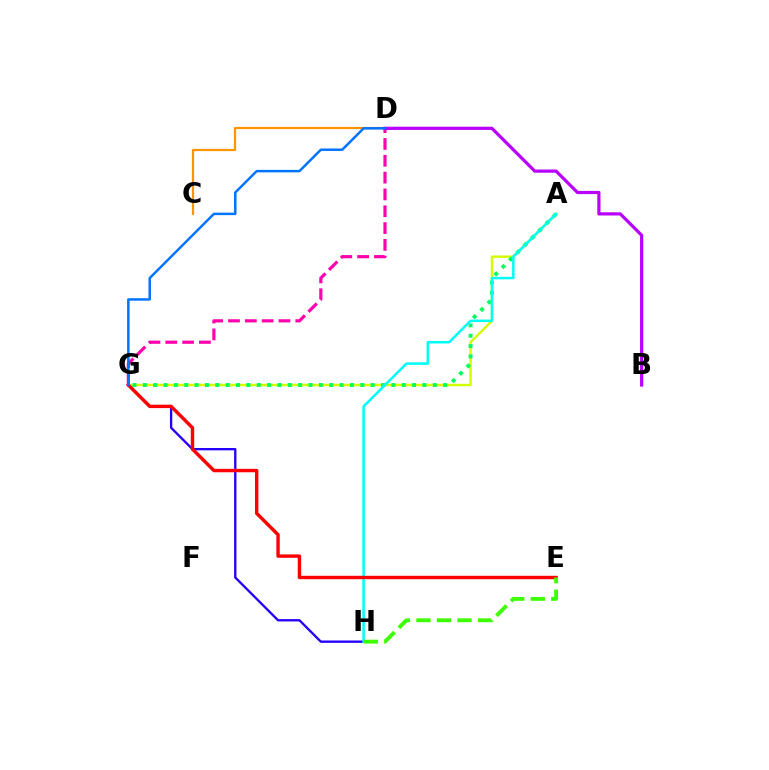{('A', 'G'): [{'color': '#d1ff00', 'line_style': 'solid', 'thickness': 1.74}, {'color': '#00ff5c', 'line_style': 'dotted', 'thickness': 2.81}], ('C', 'D'): [{'color': '#ff9400', 'line_style': 'solid', 'thickness': 1.6}], ('G', 'H'): [{'color': '#2500ff', 'line_style': 'solid', 'thickness': 1.69}], ('A', 'H'): [{'color': '#00fff6', 'line_style': 'solid', 'thickness': 1.81}], ('E', 'G'): [{'color': '#ff0000', 'line_style': 'solid', 'thickness': 2.46}], ('D', 'G'): [{'color': '#ff00ac', 'line_style': 'dashed', 'thickness': 2.29}, {'color': '#0074ff', 'line_style': 'solid', 'thickness': 1.8}], ('B', 'D'): [{'color': '#b900ff', 'line_style': 'solid', 'thickness': 2.31}], ('E', 'H'): [{'color': '#3dff00', 'line_style': 'dashed', 'thickness': 2.79}]}